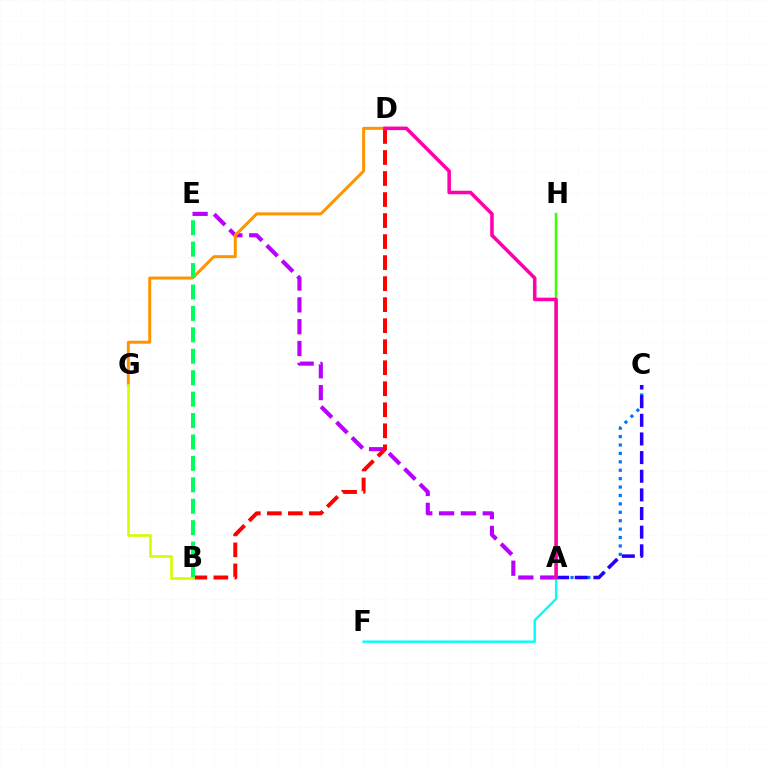{('A', 'E'): [{'color': '#b900ff', 'line_style': 'dashed', 'thickness': 2.96}], ('A', 'H'): [{'color': '#3dff00', 'line_style': 'solid', 'thickness': 1.79}], ('A', 'C'): [{'color': '#0074ff', 'line_style': 'dotted', 'thickness': 2.29}, {'color': '#2500ff', 'line_style': 'dashed', 'thickness': 2.53}], ('A', 'F'): [{'color': '#00fff6', 'line_style': 'solid', 'thickness': 1.72}], ('B', 'D'): [{'color': '#ff0000', 'line_style': 'dashed', 'thickness': 2.86}], ('D', 'G'): [{'color': '#ff9400', 'line_style': 'solid', 'thickness': 2.16}], ('A', 'D'): [{'color': '#ff00ac', 'line_style': 'solid', 'thickness': 2.56}], ('B', 'E'): [{'color': '#00ff5c', 'line_style': 'dashed', 'thickness': 2.91}], ('B', 'G'): [{'color': '#d1ff00', 'line_style': 'solid', 'thickness': 1.91}]}